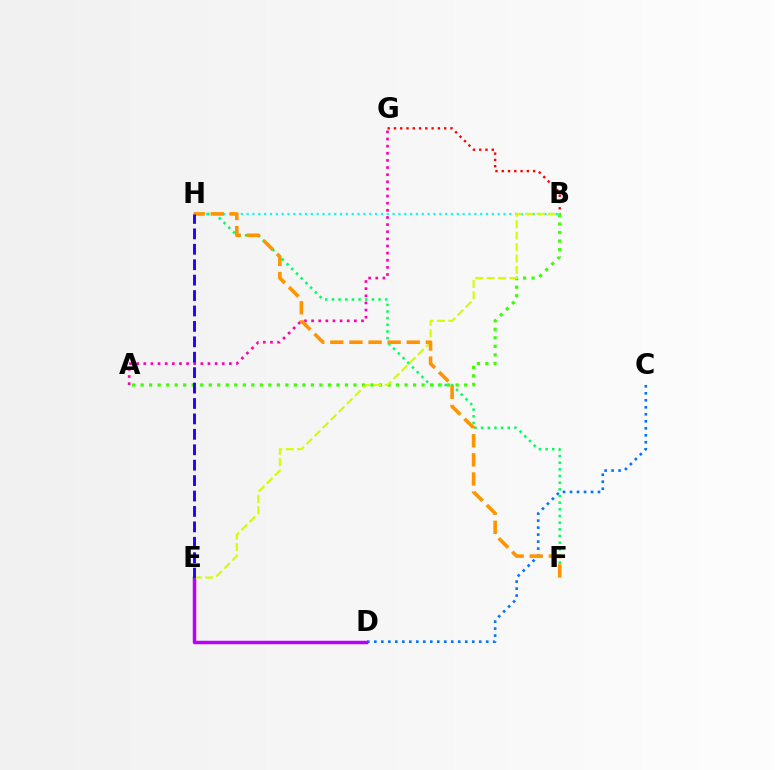{('A', 'G'): [{'color': '#ff00ac', 'line_style': 'dotted', 'thickness': 1.94}], ('C', 'D'): [{'color': '#0074ff', 'line_style': 'dotted', 'thickness': 1.9}], ('B', 'G'): [{'color': '#ff0000', 'line_style': 'dotted', 'thickness': 1.7}], ('F', 'H'): [{'color': '#00ff5c', 'line_style': 'dotted', 'thickness': 1.81}, {'color': '#ff9400', 'line_style': 'dashed', 'thickness': 2.6}], ('A', 'B'): [{'color': '#3dff00', 'line_style': 'dotted', 'thickness': 2.31}], ('D', 'E'): [{'color': '#b900ff', 'line_style': 'solid', 'thickness': 2.5}], ('B', 'H'): [{'color': '#00fff6', 'line_style': 'dotted', 'thickness': 1.59}], ('B', 'E'): [{'color': '#d1ff00', 'line_style': 'dashed', 'thickness': 1.55}], ('E', 'H'): [{'color': '#2500ff', 'line_style': 'dashed', 'thickness': 2.09}]}